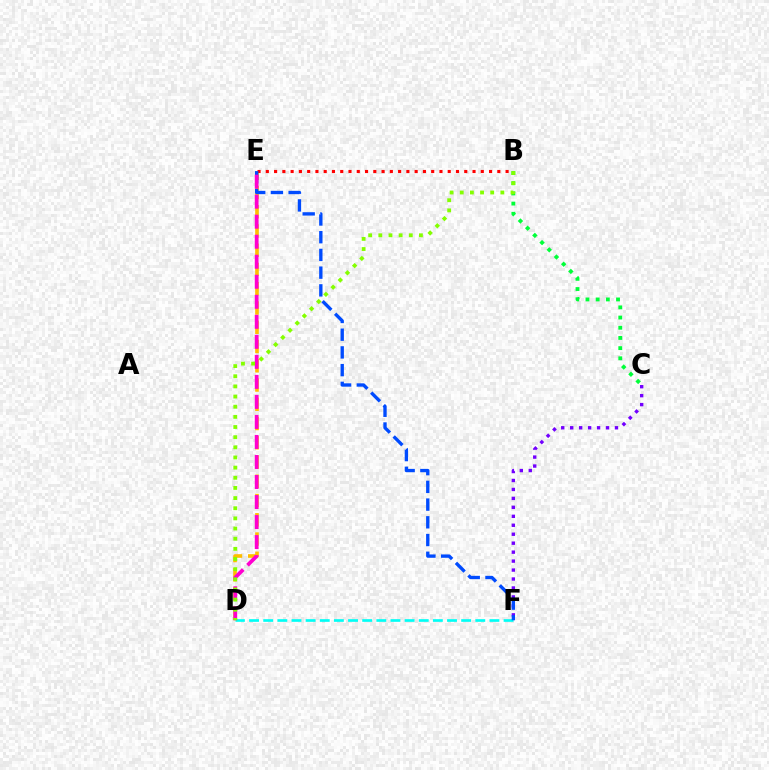{('B', 'C'): [{'color': '#00ff39', 'line_style': 'dotted', 'thickness': 2.77}], ('D', 'E'): [{'color': '#ffbd00', 'line_style': 'dashed', 'thickness': 2.62}, {'color': '#ff00cf', 'line_style': 'dashed', 'thickness': 2.72}], ('B', 'E'): [{'color': '#ff0000', 'line_style': 'dotted', 'thickness': 2.25}], ('C', 'F'): [{'color': '#7200ff', 'line_style': 'dotted', 'thickness': 2.43}], ('D', 'F'): [{'color': '#00fff6', 'line_style': 'dashed', 'thickness': 1.92}], ('E', 'F'): [{'color': '#004bff', 'line_style': 'dashed', 'thickness': 2.41}], ('B', 'D'): [{'color': '#84ff00', 'line_style': 'dotted', 'thickness': 2.76}]}